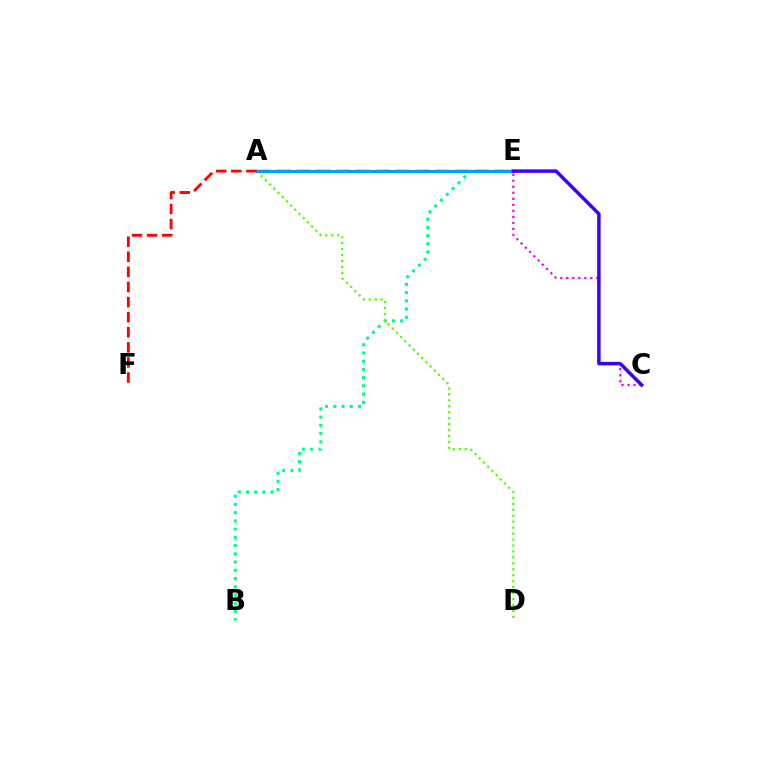{('B', 'E'): [{'color': '#00ff86', 'line_style': 'dotted', 'thickness': 2.24}], ('C', 'E'): [{'color': '#ff00ed', 'line_style': 'dotted', 'thickness': 1.63}, {'color': '#3700ff', 'line_style': 'solid', 'thickness': 2.5}], ('A', 'D'): [{'color': '#4fff00', 'line_style': 'dotted', 'thickness': 1.62}], ('A', 'E'): [{'color': '#ffd500', 'line_style': 'dashed', 'thickness': 2.69}, {'color': '#009eff', 'line_style': 'solid', 'thickness': 2.15}], ('A', 'F'): [{'color': '#ff0000', 'line_style': 'dashed', 'thickness': 2.05}]}